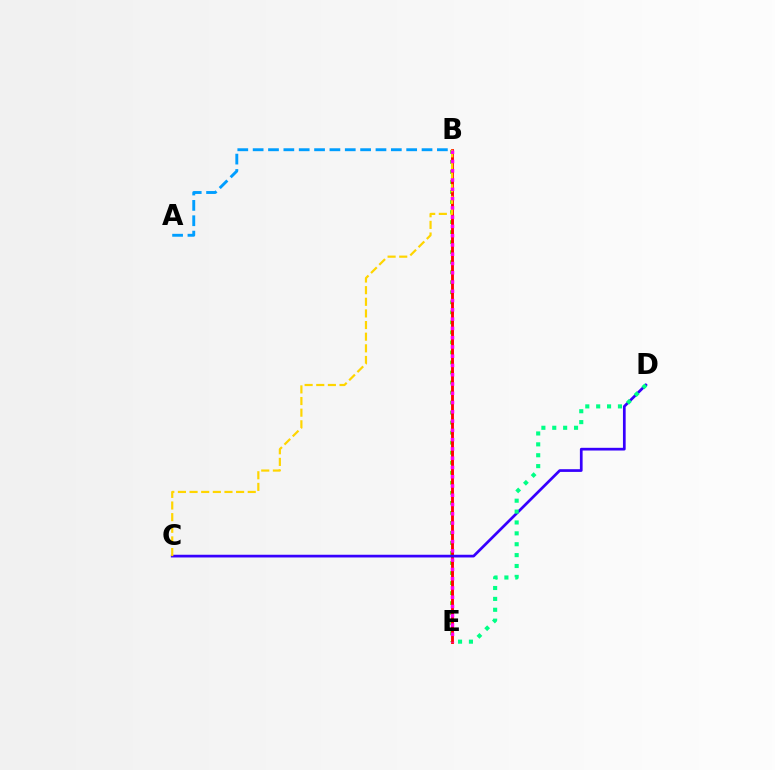{('B', 'E'): [{'color': '#4fff00', 'line_style': 'dotted', 'thickness': 2.72}, {'color': '#ff0000', 'line_style': 'solid', 'thickness': 2.06}, {'color': '#ff00ed', 'line_style': 'dotted', 'thickness': 2.52}], ('C', 'D'): [{'color': '#3700ff', 'line_style': 'solid', 'thickness': 1.95}], ('D', 'E'): [{'color': '#00ff86', 'line_style': 'dotted', 'thickness': 2.96}], ('B', 'C'): [{'color': '#ffd500', 'line_style': 'dashed', 'thickness': 1.58}], ('A', 'B'): [{'color': '#009eff', 'line_style': 'dashed', 'thickness': 2.09}]}